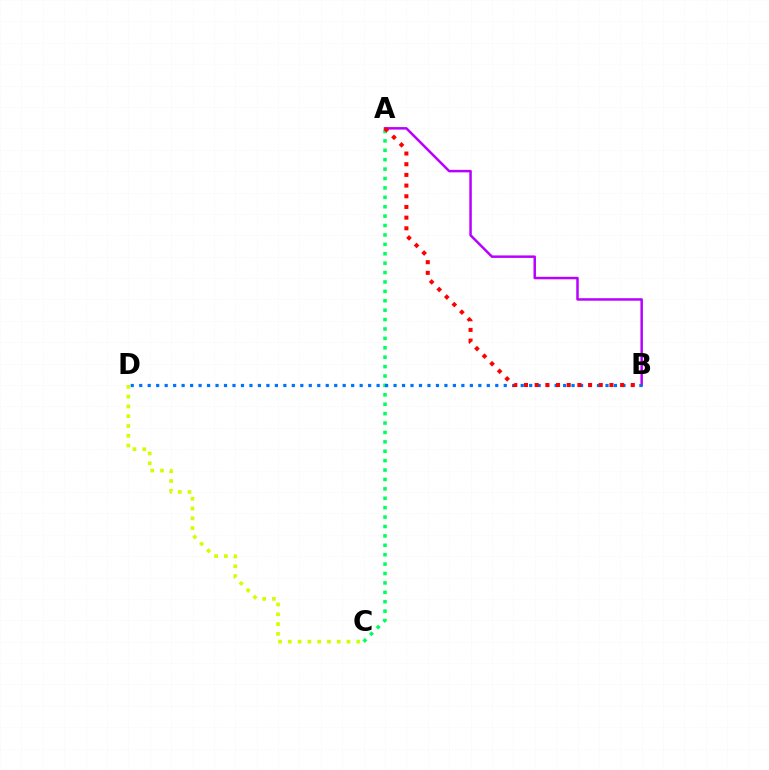{('A', 'C'): [{'color': '#00ff5c', 'line_style': 'dotted', 'thickness': 2.56}], ('A', 'B'): [{'color': '#b900ff', 'line_style': 'solid', 'thickness': 1.8}, {'color': '#ff0000', 'line_style': 'dotted', 'thickness': 2.9}], ('B', 'D'): [{'color': '#0074ff', 'line_style': 'dotted', 'thickness': 2.3}], ('C', 'D'): [{'color': '#d1ff00', 'line_style': 'dotted', 'thickness': 2.66}]}